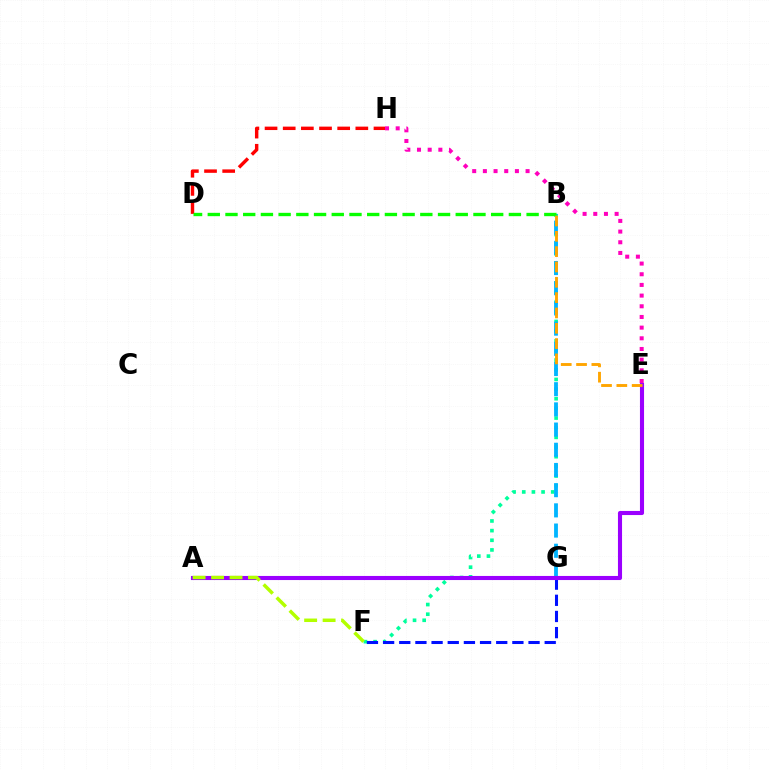{('B', 'F'): [{'color': '#00ff9d', 'line_style': 'dotted', 'thickness': 2.62}], ('D', 'H'): [{'color': '#ff0000', 'line_style': 'dashed', 'thickness': 2.47}], ('B', 'G'): [{'color': '#00b5ff', 'line_style': 'dashed', 'thickness': 2.74}], ('E', 'H'): [{'color': '#ff00bd', 'line_style': 'dotted', 'thickness': 2.9}], ('F', 'G'): [{'color': '#0010ff', 'line_style': 'dashed', 'thickness': 2.2}], ('A', 'E'): [{'color': '#9b00ff', 'line_style': 'solid', 'thickness': 2.95}], ('B', 'D'): [{'color': '#08ff00', 'line_style': 'dashed', 'thickness': 2.41}], ('B', 'E'): [{'color': '#ffa500', 'line_style': 'dashed', 'thickness': 2.08}], ('A', 'F'): [{'color': '#b3ff00', 'line_style': 'dashed', 'thickness': 2.51}]}